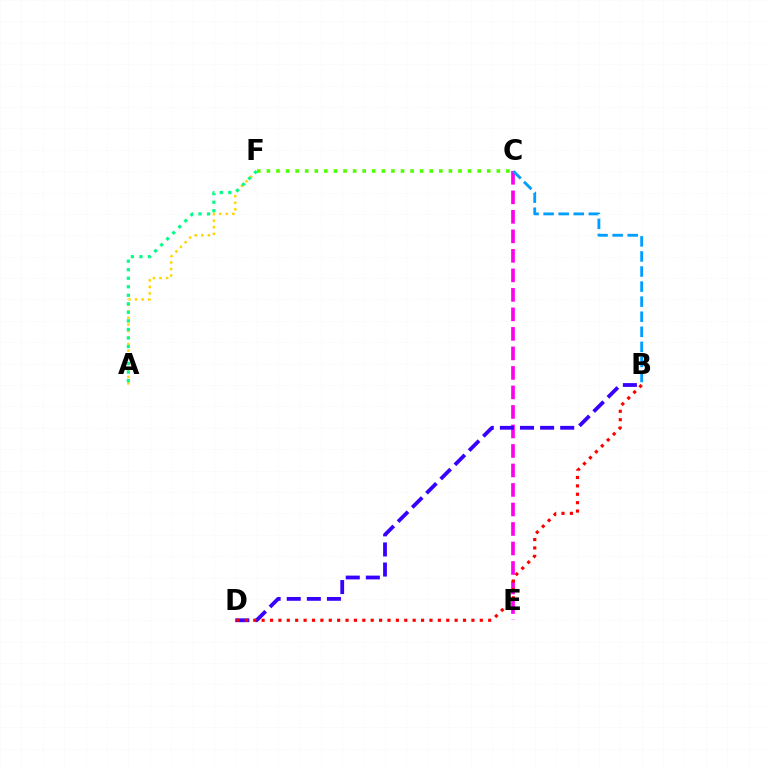{('A', 'F'): [{'color': '#ffd500', 'line_style': 'dotted', 'thickness': 1.78}, {'color': '#00ff86', 'line_style': 'dotted', 'thickness': 2.32}], ('C', 'E'): [{'color': '#ff00ed', 'line_style': 'dashed', 'thickness': 2.65}], ('B', 'D'): [{'color': '#3700ff', 'line_style': 'dashed', 'thickness': 2.73}, {'color': '#ff0000', 'line_style': 'dotted', 'thickness': 2.28}], ('B', 'C'): [{'color': '#009eff', 'line_style': 'dashed', 'thickness': 2.05}], ('C', 'F'): [{'color': '#4fff00', 'line_style': 'dotted', 'thickness': 2.6}]}